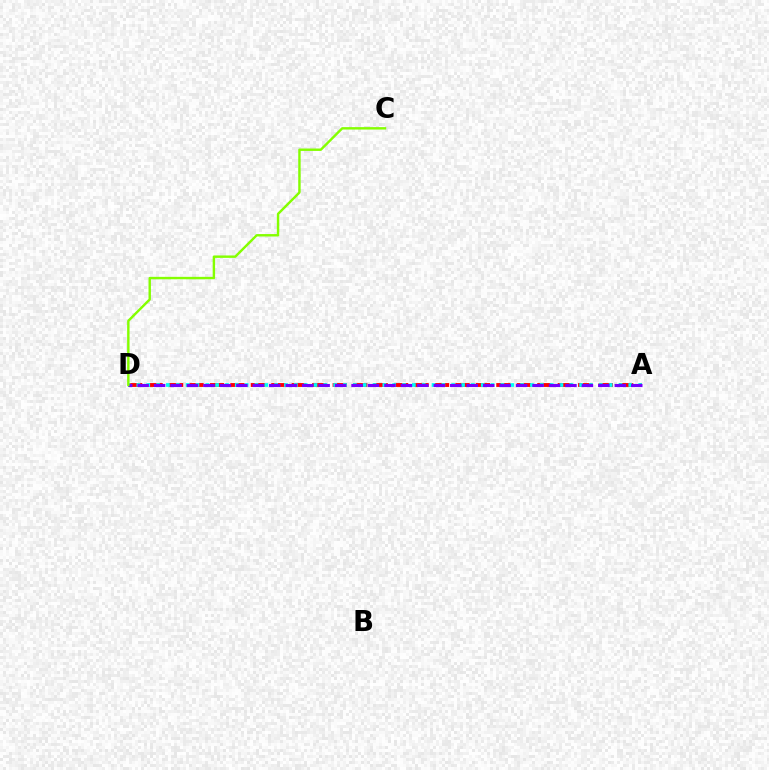{('A', 'D'): [{'color': '#ff0000', 'line_style': 'dashed', 'thickness': 2.78}, {'color': '#00fff6', 'line_style': 'dotted', 'thickness': 2.67}, {'color': '#7200ff', 'line_style': 'dashed', 'thickness': 2.24}], ('C', 'D'): [{'color': '#84ff00', 'line_style': 'solid', 'thickness': 1.74}]}